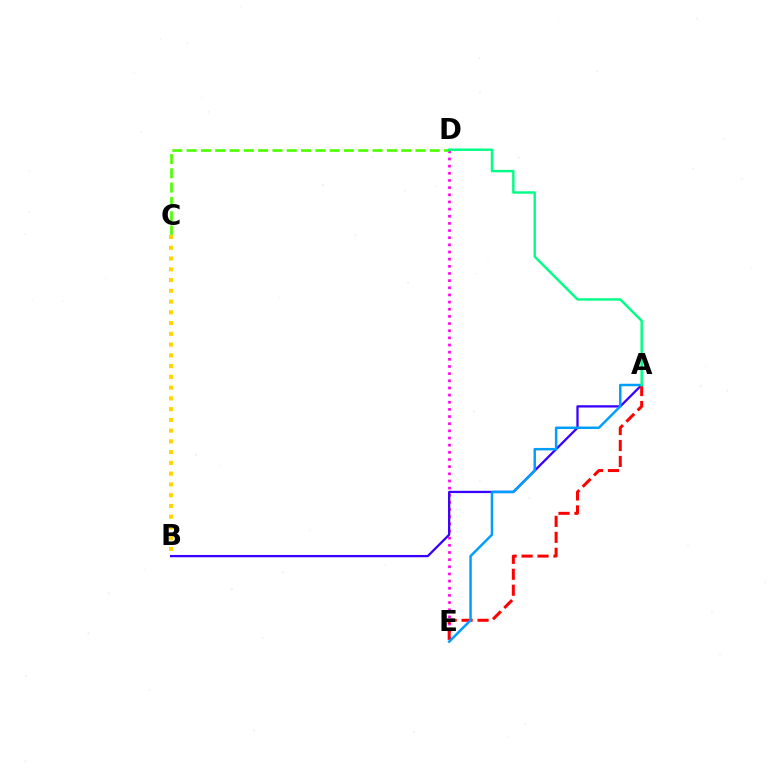{('D', 'E'): [{'color': '#ff00ed', 'line_style': 'dotted', 'thickness': 1.94}], ('A', 'B'): [{'color': '#3700ff', 'line_style': 'solid', 'thickness': 1.64}], ('A', 'E'): [{'color': '#ff0000', 'line_style': 'dashed', 'thickness': 2.17}, {'color': '#009eff', 'line_style': 'solid', 'thickness': 1.78}], ('C', 'D'): [{'color': '#4fff00', 'line_style': 'dashed', 'thickness': 1.94}], ('A', 'D'): [{'color': '#00ff86', 'line_style': 'solid', 'thickness': 1.75}], ('B', 'C'): [{'color': '#ffd500', 'line_style': 'dotted', 'thickness': 2.92}]}